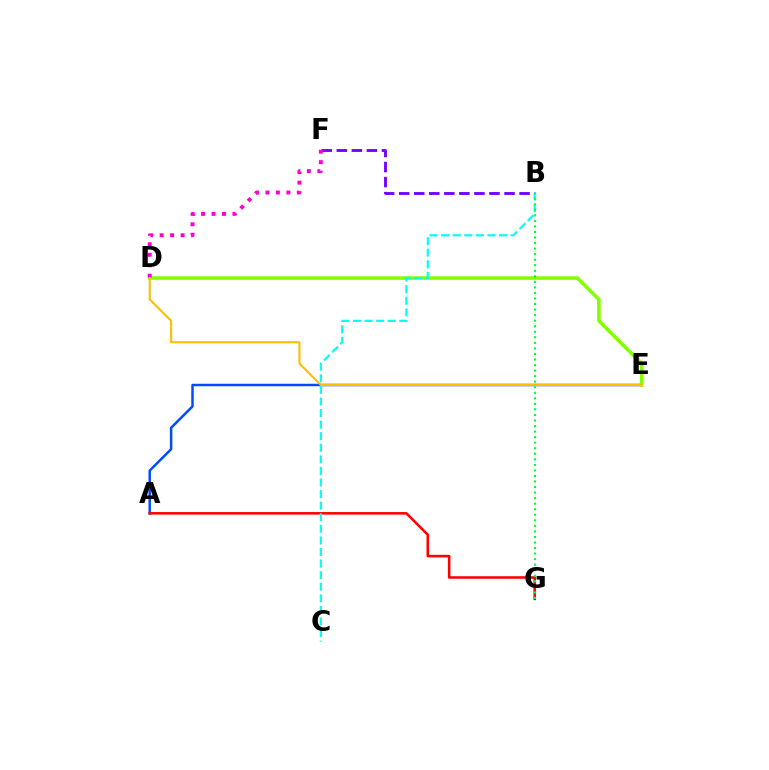{('B', 'F'): [{'color': '#7200ff', 'line_style': 'dashed', 'thickness': 2.04}], ('A', 'E'): [{'color': '#004bff', 'line_style': 'solid', 'thickness': 1.78}], ('D', 'E'): [{'color': '#84ff00', 'line_style': 'solid', 'thickness': 2.56}, {'color': '#ffbd00', 'line_style': 'solid', 'thickness': 1.51}], ('A', 'G'): [{'color': '#ff0000', 'line_style': 'solid', 'thickness': 1.85}], ('D', 'F'): [{'color': '#ff00cf', 'line_style': 'dotted', 'thickness': 2.84}], ('B', 'C'): [{'color': '#00fff6', 'line_style': 'dashed', 'thickness': 1.57}], ('B', 'G'): [{'color': '#00ff39', 'line_style': 'dotted', 'thickness': 1.51}]}